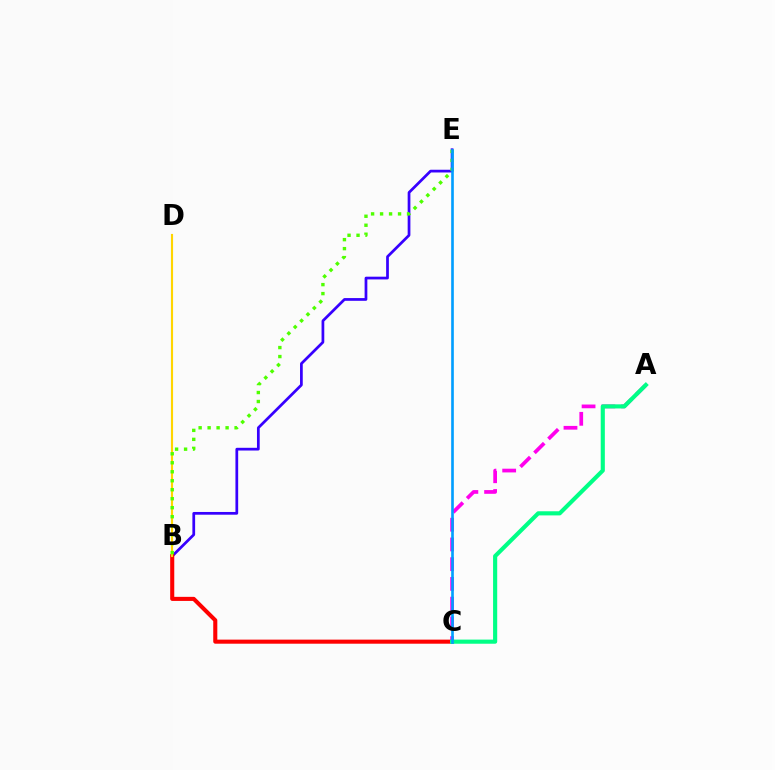{('B', 'E'): [{'color': '#3700ff', 'line_style': 'solid', 'thickness': 1.97}, {'color': '#4fff00', 'line_style': 'dotted', 'thickness': 2.44}], ('B', 'C'): [{'color': '#ff0000', 'line_style': 'solid', 'thickness': 2.93}], ('A', 'C'): [{'color': '#ff00ed', 'line_style': 'dashed', 'thickness': 2.68}, {'color': '#00ff86', 'line_style': 'solid', 'thickness': 2.97}], ('B', 'D'): [{'color': '#ffd500', 'line_style': 'solid', 'thickness': 1.54}], ('C', 'E'): [{'color': '#009eff', 'line_style': 'solid', 'thickness': 1.9}]}